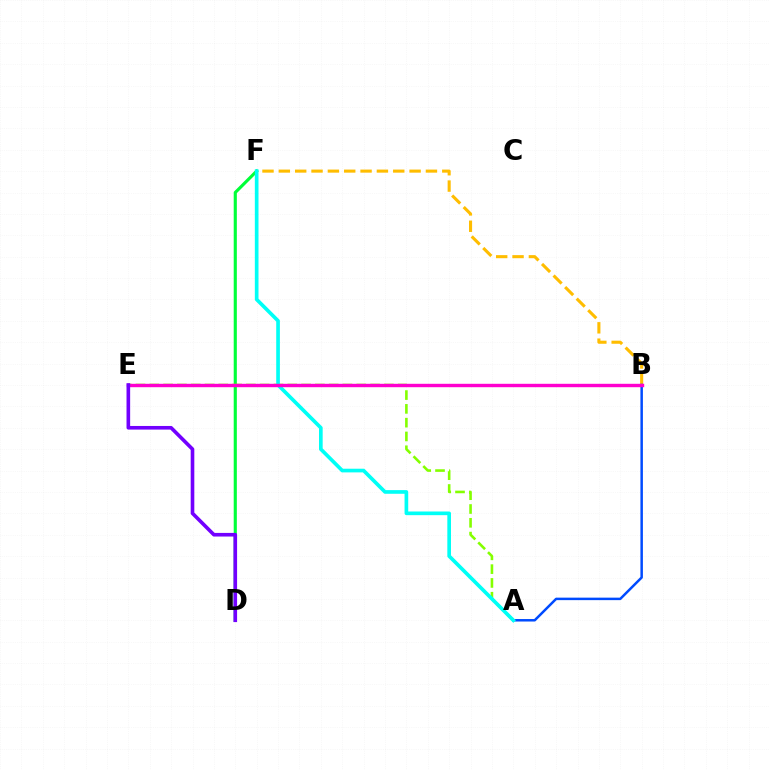{('B', 'F'): [{'color': '#ffbd00', 'line_style': 'dashed', 'thickness': 2.22}], ('B', 'E'): [{'color': '#ff0000', 'line_style': 'dotted', 'thickness': 1.98}, {'color': '#ff00cf', 'line_style': 'solid', 'thickness': 2.45}], ('A', 'B'): [{'color': '#004bff', 'line_style': 'solid', 'thickness': 1.79}], ('D', 'F'): [{'color': '#00ff39', 'line_style': 'solid', 'thickness': 2.26}], ('A', 'E'): [{'color': '#84ff00', 'line_style': 'dashed', 'thickness': 1.87}], ('A', 'F'): [{'color': '#00fff6', 'line_style': 'solid', 'thickness': 2.64}], ('D', 'E'): [{'color': '#7200ff', 'line_style': 'solid', 'thickness': 2.61}]}